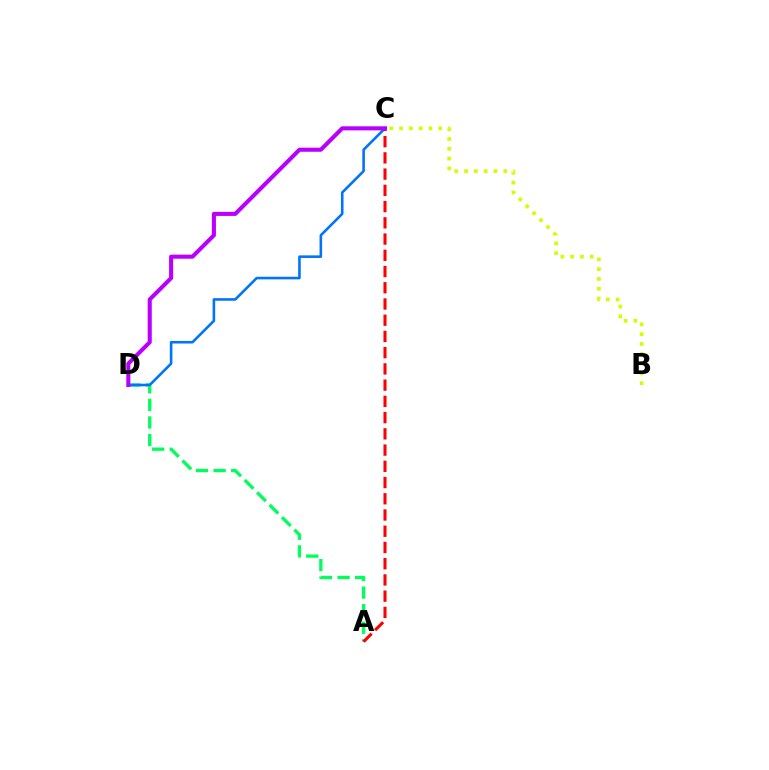{('A', 'D'): [{'color': '#00ff5c', 'line_style': 'dashed', 'thickness': 2.39}], ('C', 'D'): [{'color': '#0074ff', 'line_style': 'solid', 'thickness': 1.87}, {'color': '#b900ff', 'line_style': 'solid', 'thickness': 2.93}], ('A', 'C'): [{'color': '#ff0000', 'line_style': 'dashed', 'thickness': 2.21}], ('B', 'C'): [{'color': '#d1ff00', 'line_style': 'dotted', 'thickness': 2.66}]}